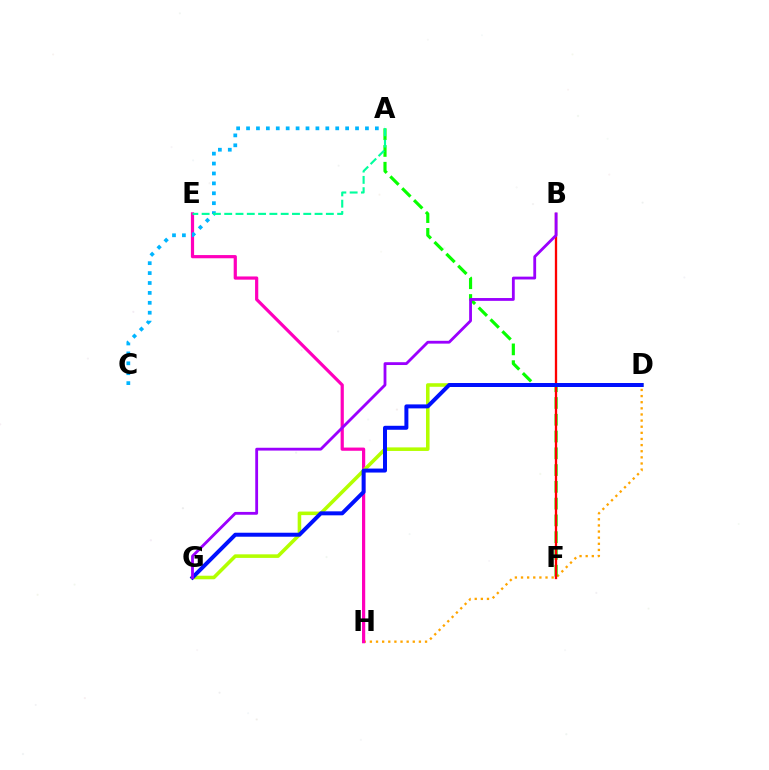{('D', 'H'): [{'color': '#ffa500', 'line_style': 'dotted', 'thickness': 1.66}], ('A', 'F'): [{'color': '#08ff00', 'line_style': 'dashed', 'thickness': 2.28}], ('B', 'F'): [{'color': '#ff0000', 'line_style': 'solid', 'thickness': 1.66}], ('E', 'H'): [{'color': '#ff00bd', 'line_style': 'solid', 'thickness': 2.31}], ('D', 'G'): [{'color': '#b3ff00', 'line_style': 'solid', 'thickness': 2.57}, {'color': '#0010ff', 'line_style': 'solid', 'thickness': 2.87}], ('A', 'C'): [{'color': '#00b5ff', 'line_style': 'dotted', 'thickness': 2.69}], ('B', 'G'): [{'color': '#9b00ff', 'line_style': 'solid', 'thickness': 2.03}], ('A', 'E'): [{'color': '#00ff9d', 'line_style': 'dashed', 'thickness': 1.53}]}